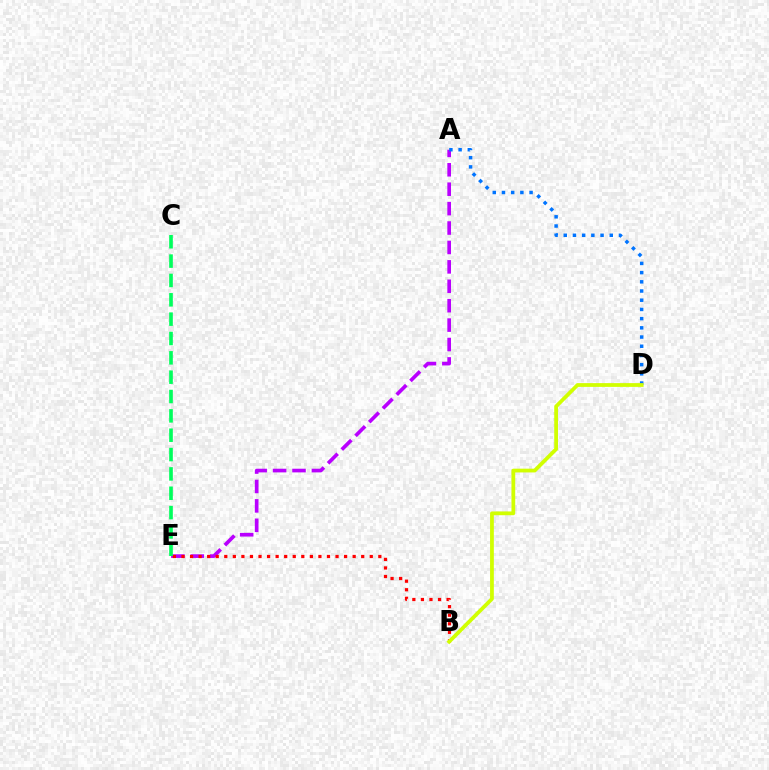{('A', 'E'): [{'color': '#b900ff', 'line_style': 'dashed', 'thickness': 2.64}], ('A', 'D'): [{'color': '#0074ff', 'line_style': 'dotted', 'thickness': 2.5}], ('B', 'E'): [{'color': '#ff0000', 'line_style': 'dotted', 'thickness': 2.33}], ('C', 'E'): [{'color': '#00ff5c', 'line_style': 'dashed', 'thickness': 2.63}], ('B', 'D'): [{'color': '#d1ff00', 'line_style': 'solid', 'thickness': 2.71}]}